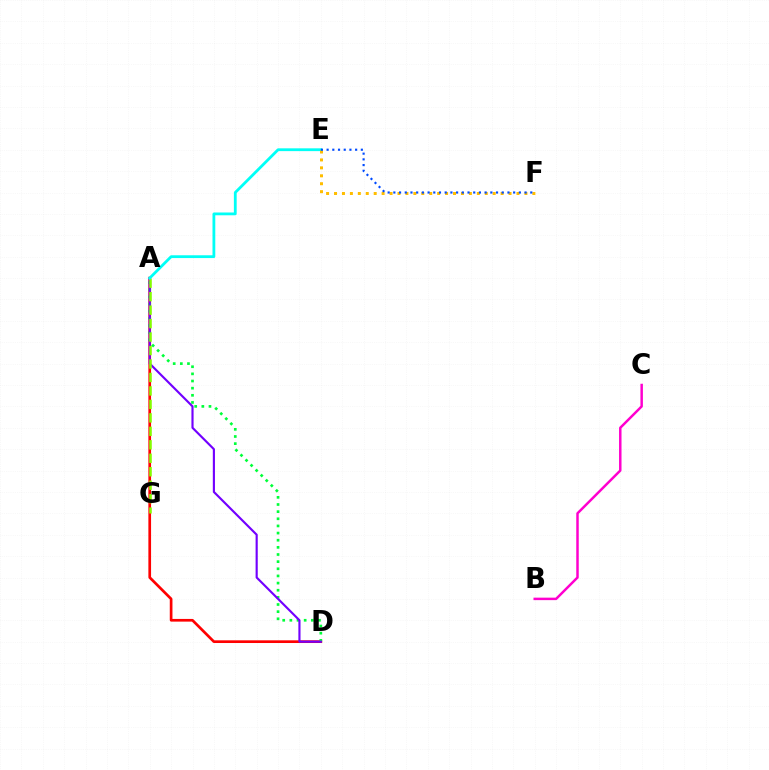{('A', 'D'): [{'color': '#ff0000', 'line_style': 'solid', 'thickness': 1.94}, {'color': '#00ff39', 'line_style': 'dotted', 'thickness': 1.94}, {'color': '#7200ff', 'line_style': 'solid', 'thickness': 1.54}], ('A', 'G'): [{'color': '#84ff00', 'line_style': 'dashed', 'thickness': 1.83}], ('B', 'C'): [{'color': '#ff00cf', 'line_style': 'solid', 'thickness': 1.78}], ('A', 'E'): [{'color': '#00fff6', 'line_style': 'solid', 'thickness': 2.01}], ('E', 'F'): [{'color': '#ffbd00', 'line_style': 'dotted', 'thickness': 2.16}, {'color': '#004bff', 'line_style': 'dotted', 'thickness': 1.55}]}